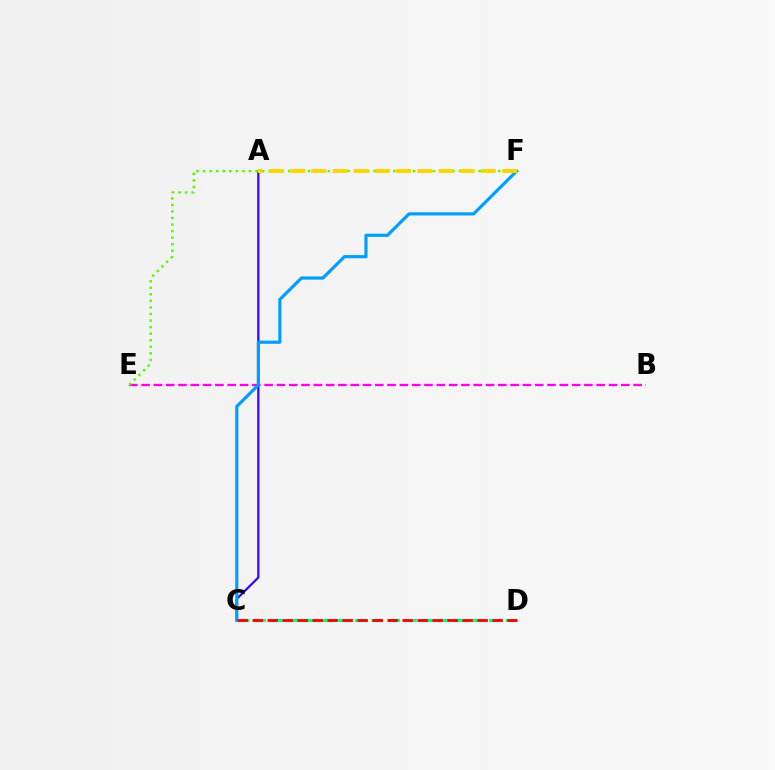{('B', 'E'): [{'color': '#ff00ed', 'line_style': 'dashed', 'thickness': 1.67}], ('A', 'C'): [{'color': '#3700ff', 'line_style': 'solid', 'thickness': 1.59}], ('C', 'D'): [{'color': '#00ff86', 'line_style': 'dashed', 'thickness': 2.28}, {'color': '#ff0000', 'line_style': 'dashed', 'thickness': 2.04}], ('E', 'F'): [{'color': '#4fff00', 'line_style': 'dotted', 'thickness': 1.78}], ('C', 'F'): [{'color': '#009eff', 'line_style': 'solid', 'thickness': 2.27}], ('A', 'F'): [{'color': '#ffd500', 'line_style': 'dashed', 'thickness': 2.88}]}